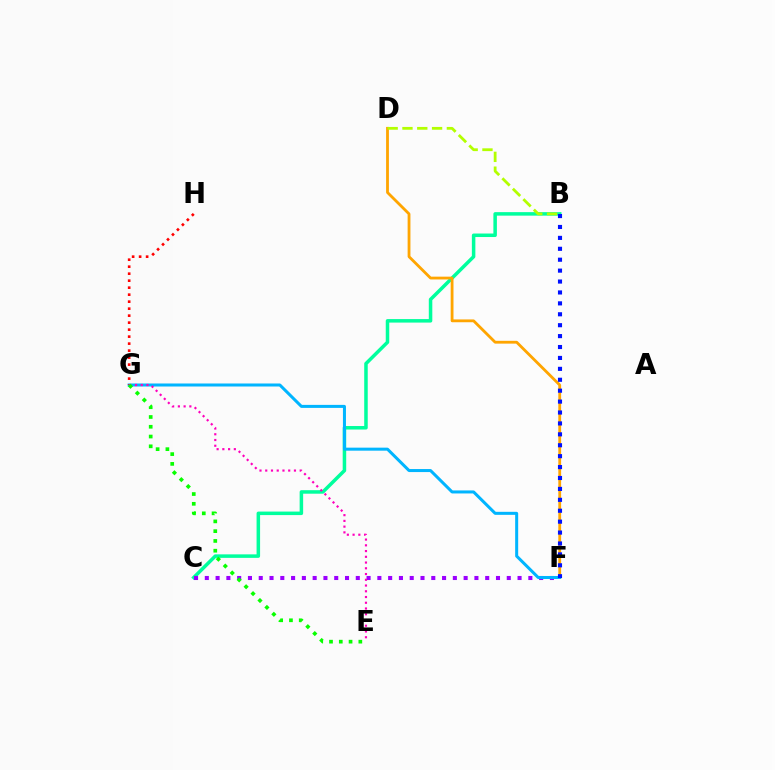{('B', 'C'): [{'color': '#00ff9d', 'line_style': 'solid', 'thickness': 2.53}], ('D', 'F'): [{'color': '#ffa500', 'line_style': 'solid', 'thickness': 2.02}], ('C', 'F'): [{'color': '#9b00ff', 'line_style': 'dotted', 'thickness': 2.93}], ('F', 'G'): [{'color': '#00b5ff', 'line_style': 'solid', 'thickness': 2.18}], ('B', 'D'): [{'color': '#b3ff00', 'line_style': 'dashed', 'thickness': 2.01}], ('G', 'H'): [{'color': '#ff0000', 'line_style': 'dotted', 'thickness': 1.9}], ('E', 'G'): [{'color': '#ff00bd', 'line_style': 'dotted', 'thickness': 1.56}, {'color': '#08ff00', 'line_style': 'dotted', 'thickness': 2.66}], ('B', 'F'): [{'color': '#0010ff', 'line_style': 'dotted', 'thickness': 2.97}]}